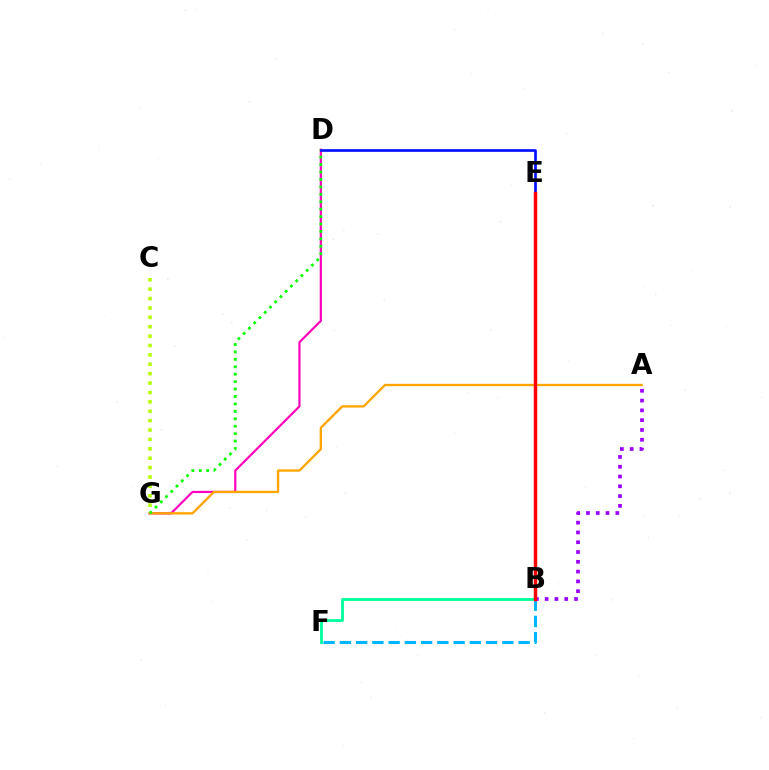{('D', 'G'): [{'color': '#ff00bd', 'line_style': 'solid', 'thickness': 1.58}, {'color': '#08ff00', 'line_style': 'dotted', 'thickness': 2.02}], ('A', 'B'): [{'color': '#9b00ff', 'line_style': 'dotted', 'thickness': 2.66}], ('A', 'G'): [{'color': '#ffa500', 'line_style': 'solid', 'thickness': 1.67}], ('B', 'F'): [{'color': '#00ff9d', 'line_style': 'solid', 'thickness': 2.02}, {'color': '#00b5ff', 'line_style': 'dashed', 'thickness': 2.21}], ('C', 'G'): [{'color': '#b3ff00', 'line_style': 'dotted', 'thickness': 2.55}], ('D', 'E'): [{'color': '#0010ff', 'line_style': 'solid', 'thickness': 1.93}], ('B', 'E'): [{'color': '#ff0000', 'line_style': 'solid', 'thickness': 2.49}]}